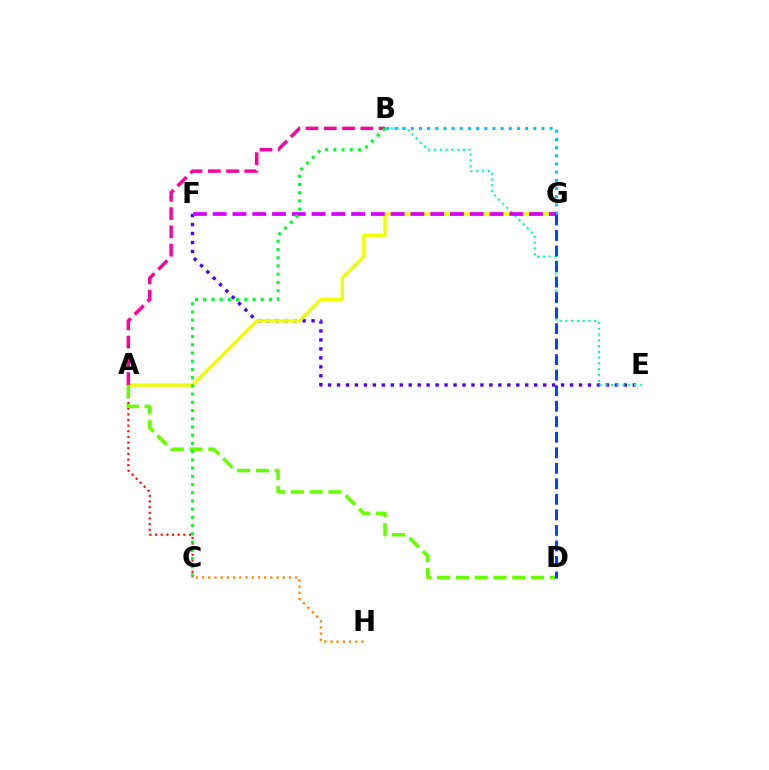{('E', 'F'): [{'color': '#4f00ff', 'line_style': 'dotted', 'thickness': 2.44}], ('A', 'G'): [{'color': '#eeff00', 'line_style': 'solid', 'thickness': 2.42}], ('B', 'E'): [{'color': '#00ffaf', 'line_style': 'dotted', 'thickness': 1.57}], ('B', 'G'): [{'color': '#00c7ff', 'line_style': 'dotted', 'thickness': 2.22}], ('F', 'G'): [{'color': '#d600ff', 'line_style': 'dashed', 'thickness': 2.69}], ('A', 'C'): [{'color': '#ff0000', 'line_style': 'dotted', 'thickness': 1.54}], ('A', 'D'): [{'color': '#66ff00', 'line_style': 'dashed', 'thickness': 2.55}], ('C', 'H'): [{'color': '#ff8800', 'line_style': 'dotted', 'thickness': 1.69}], ('A', 'B'): [{'color': '#ff00a0', 'line_style': 'dashed', 'thickness': 2.48}], ('D', 'G'): [{'color': '#003fff', 'line_style': 'dashed', 'thickness': 2.11}], ('B', 'C'): [{'color': '#00ff27', 'line_style': 'dotted', 'thickness': 2.23}]}